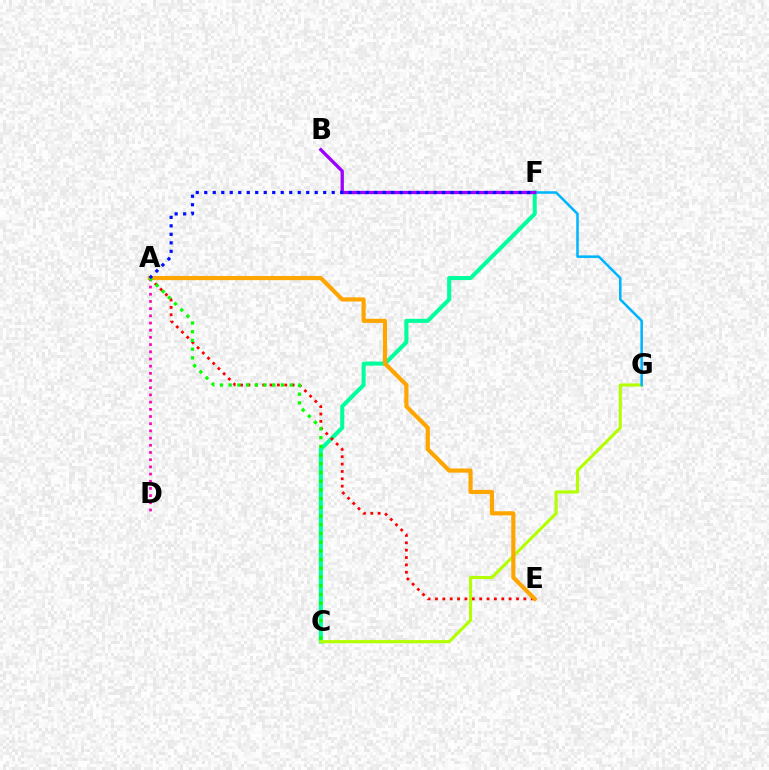{('C', 'F'): [{'color': '#00ff9d', 'line_style': 'solid', 'thickness': 2.92}], ('A', 'E'): [{'color': '#ff0000', 'line_style': 'dotted', 'thickness': 2.0}, {'color': '#ffa500', 'line_style': 'solid', 'thickness': 2.99}], ('C', 'G'): [{'color': '#b3ff00', 'line_style': 'solid', 'thickness': 2.25}], ('A', 'D'): [{'color': '#ff00bd', 'line_style': 'dotted', 'thickness': 1.95}], ('F', 'G'): [{'color': '#00b5ff', 'line_style': 'solid', 'thickness': 1.83}], ('A', 'C'): [{'color': '#08ff00', 'line_style': 'dotted', 'thickness': 2.37}], ('B', 'F'): [{'color': '#9b00ff', 'line_style': 'solid', 'thickness': 2.38}], ('A', 'F'): [{'color': '#0010ff', 'line_style': 'dotted', 'thickness': 2.31}]}